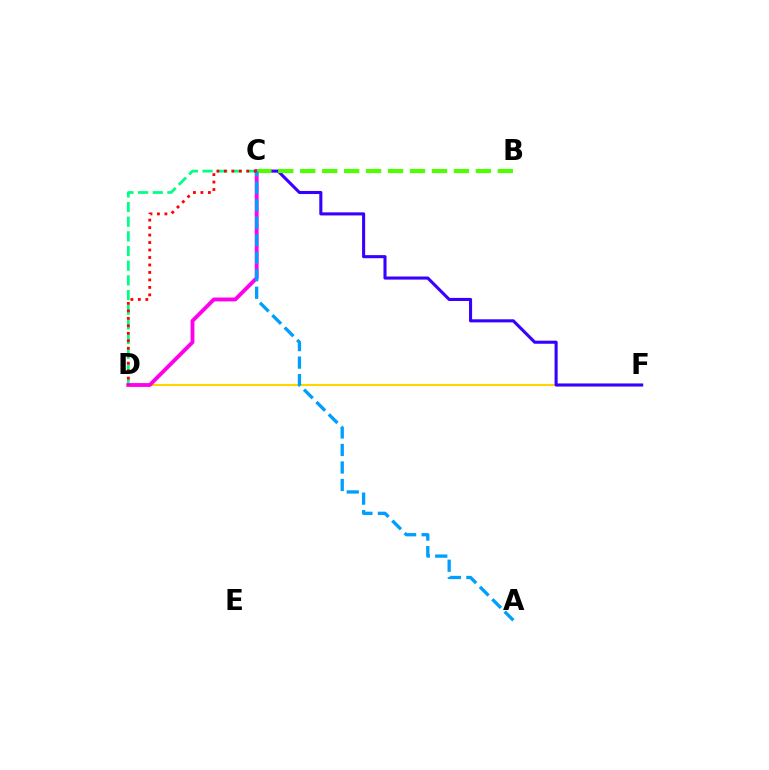{('D', 'F'): [{'color': '#ffd500', 'line_style': 'solid', 'thickness': 1.53}], ('C', 'F'): [{'color': '#3700ff', 'line_style': 'solid', 'thickness': 2.22}], ('C', 'D'): [{'color': '#00ff86', 'line_style': 'dashed', 'thickness': 1.99}, {'color': '#ff00ed', 'line_style': 'solid', 'thickness': 2.77}, {'color': '#ff0000', 'line_style': 'dotted', 'thickness': 2.03}], ('B', 'C'): [{'color': '#4fff00', 'line_style': 'dashed', 'thickness': 2.98}], ('A', 'C'): [{'color': '#009eff', 'line_style': 'dashed', 'thickness': 2.38}]}